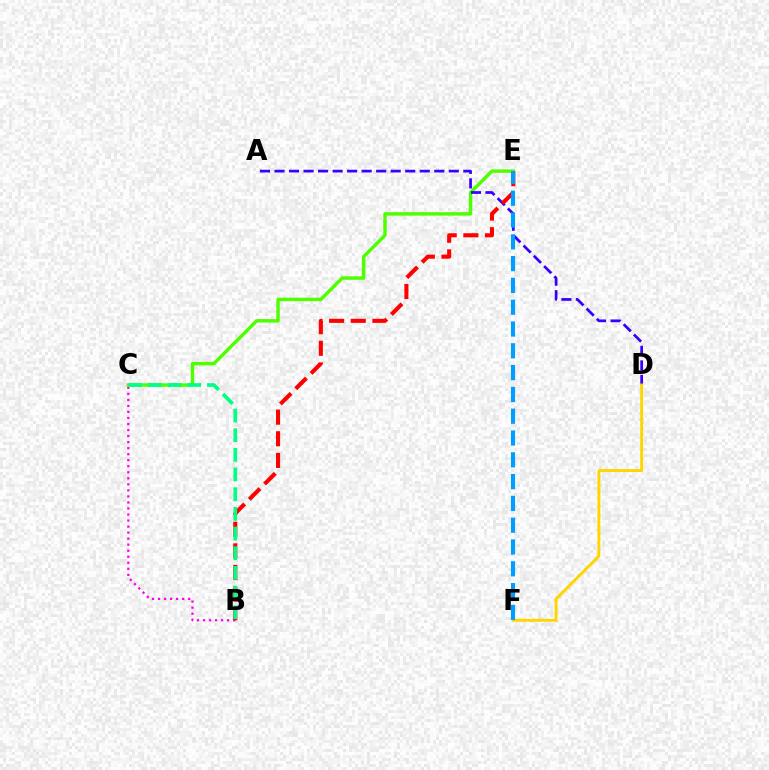{('C', 'E'): [{'color': '#4fff00', 'line_style': 'solid', 'thickness': 2.48}], ('B', 'C'): [{'color': '#ff00ed', 'line_style': 'dotted', 'thickness': 1.64}, {'color': '#00ff86', 'line_style': 'dashed', 'thickness': 2.67}], ('A', 'D'): [{'color': '#3700ff', 'line_style': 'dashed', 'thickness': 1.97}], ('B', 'E'): [{'color': '#ff0000', 'line_style': 'dashed', 'thickness': 2.94}], ('D', 'F'): [{'color': '#ffd500', 'line_style': 'solid', 'thickness': 2.1}], ('E', 'F'): [{'color': '#009eff', 'line_style': 'dashed', 'thickness': 2.96}]}